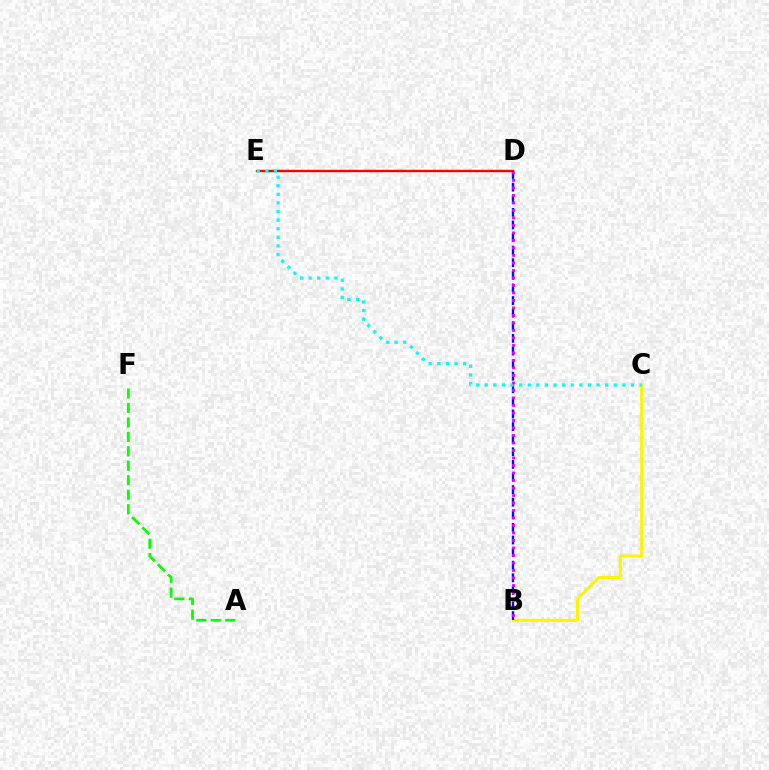{('D', 'E'): [{'color': '#ff0000', 'line_style': 'solid', 'thickness': 1.72}], ('B', 'C'): [{'color': '#fcf500', 'line_style': 'solid', 'thickness': 2.14}], ('A', 'F'): [{'color': '#08ff00', 'line_style': 'dashed', 'thickness': 1.96}], ('B', 'D'): [{'color': '#0010ff', 'line_style': 'dashed', 'thickness': 1.71}, {'color': '#ee00ff', 'line_style': 'dotted', 'thickness': 2.04}], ('C', 'E'): [{'color': '#00fff6', 'line_style': 'dotted', 'thickness': 2.34}]}